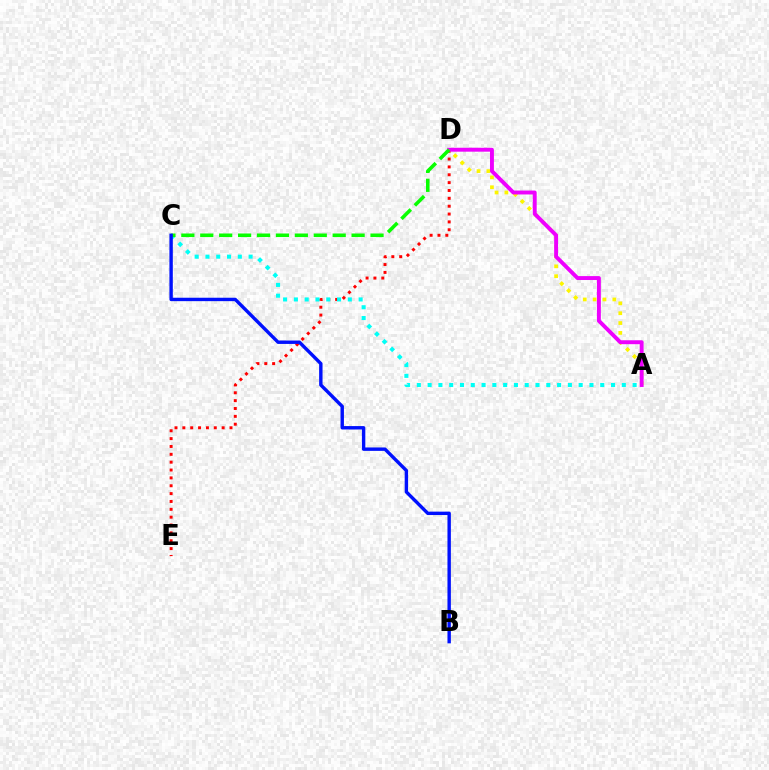{('A', 'D'): [{'color': '#fcf500', 'line_style': 'dotted', 'thickness': 2.68}, {'color': '#ee00ff', 'line_style': 'solid', 'thickness': 2.82}], ('D', 'E'): [{'color': '#ff0000', 'line_style': 'dotted', 'thickness': 2.13}], ('A', 'C'): [{'color': '#00fff6', 'line_style': 'dotted', 'thickness': 2.93}], ('C', 'D'): [{'color': '#08ff00', 'line_style': 'dashed', 'thickness': 2.57}], ('B', 'C'): [{'color': '#0010ff', 'line_style': 'solid', 'thickness': 2.45}]}